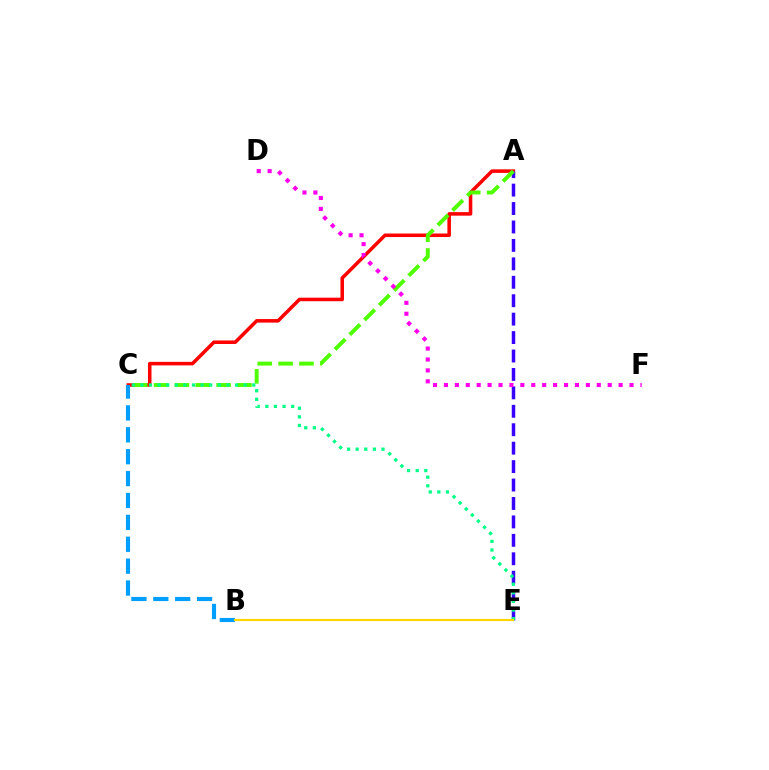{('A', 'C'): [{'color': '#ff0000', 'line_style': 'solid', 'thickness': 2.54}, {'color': '#4fff00', 'line_style': 'dashed', 'thickness': 2.83}], ('A', 'E'): [{'color': '#3700ff', 'line_style': 'dashed', 'thickness': 2.5}], ('B', 'C'): [{'color': '#009eff', 'line_style': 'dashed', 'thickness': 2.97}], ('C', 'E'): [{'color': '#00ff86', 'line_style': 'dotted', 'thickness': 2.34}], ('D', 'F'): [{'color': '#ff00ed', 'line_style': 'dotted', 'thickness': 2.97}], ('B', 'E'): [{'color': '#ffd500', 'line_style': 'solid', 'thickness': 1.56}]}